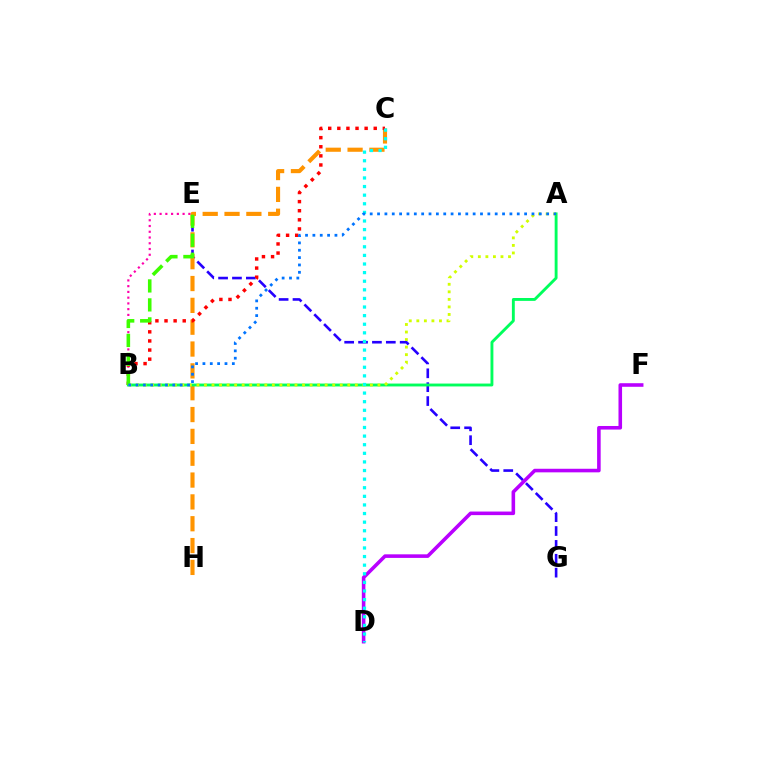{('E', 'G'): [{'color': '#2500ff', 'line_style': 'dashed', 'thickness': 1.89}], ('C', 'H'): [{'color': '#ff9400', 'line_style': 'dashed', 'thickness': 2.97}], ('A', 'B'): [{'color': '#00ff5c', 'line_style': 'solid', 'thickness': 2.07}, {'color': '#d1ff00', 'line_style': 'dotted', 'thickness': 2.05}, {'color': '#0074ff', 'line_style': 'dotted', 'thickness': 2.0}], ('D', 'F'): [{'color': '#b900ff', 'line_style': 'solid', 'thickness': 2.58}], ('B', 'E'): [{'color': '#ff00ac', 'line_style': 'dotted', 'thickness': 1.56}, {'color': '#3dff00', 'line_style': 'dashed', 'thickness': 2.58}], ('B', 'C'): [{'color': '#ff0000', 'line_style': 'dotted', 'thickness': 2.47}], ('C', 'D'): [{'color': '#00fff6', 'line_style': 'dotted', 'thickness': 2.34}]}